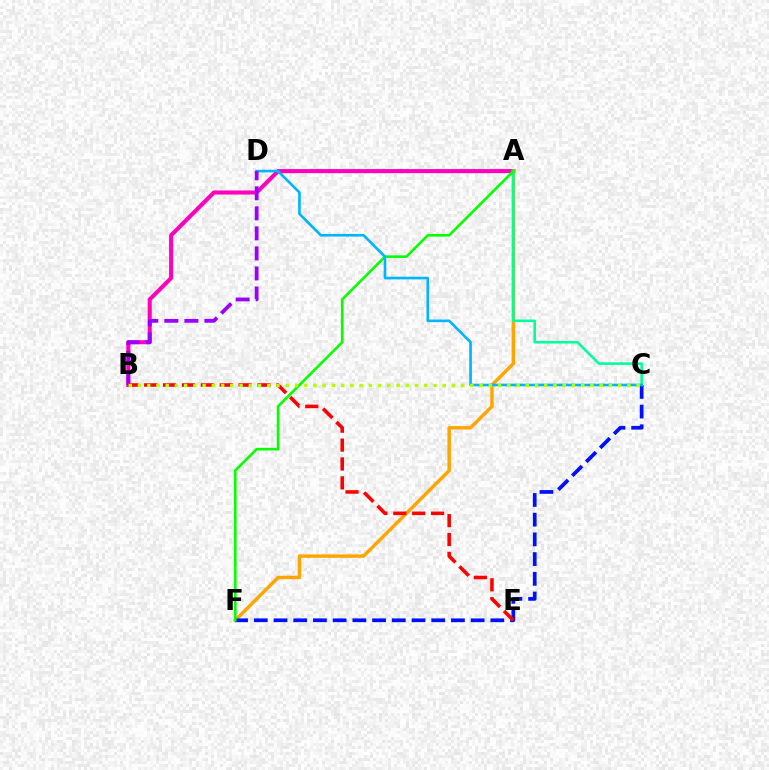{('A', 'B'): [{'color': '#ff00bd', 'line_style': 'solid', 'thickness': 2.94}], ('A', 'F'): [{'color': '#ffa500', 'line_style': 'solid', 'thickness': 2.48}, {'color': '#08ff00', 'line_style': 'solid', 'thickness': 1.88}], ('A', 'C'): [{'color': '#00ff9d', 'line_style': 'solid', 'thickness': 1.87}], ('C', 'F'): [{'color': '#0010ff', 'line_style': 'dashed', 'thickness': 2.68}], ('C', 'D'): [{'color': '#00b5ff', 'line_style': 'solid', 'thickness': 1.9}], ('B', 'D'): [{'color': '#9b00ff', 'line_style': 'dashed', 'thickness': 2.72}], ('B', 'E'): [{'color': '#ff0000', 'line_style': 'dashed', 'thickness': 2.57}], ('B', 'C'): [{'color': '#b3ff00', 'line_style': 'dotted', 'thickness': 2.51}]}